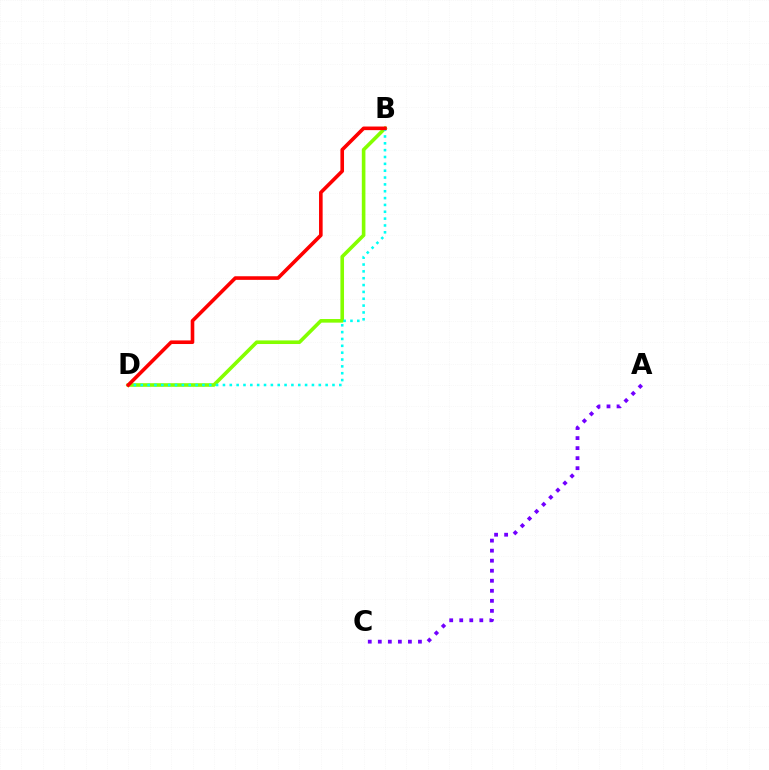{('B', 'D'): [{'color': '#84ff00', 'line_style': 'solid', 'thickness': 2.6}, {'color': '#00fff6', 'line_style': 'dotted', 'thickness': 1.86}, {'color': '#ff0000', 'line_style': 'solid', 'thickness': 2.6}], ('A', 'C'): [{'color': '#7200ff', 'line_style': 'dotted', 'thickness': 2.73}]}